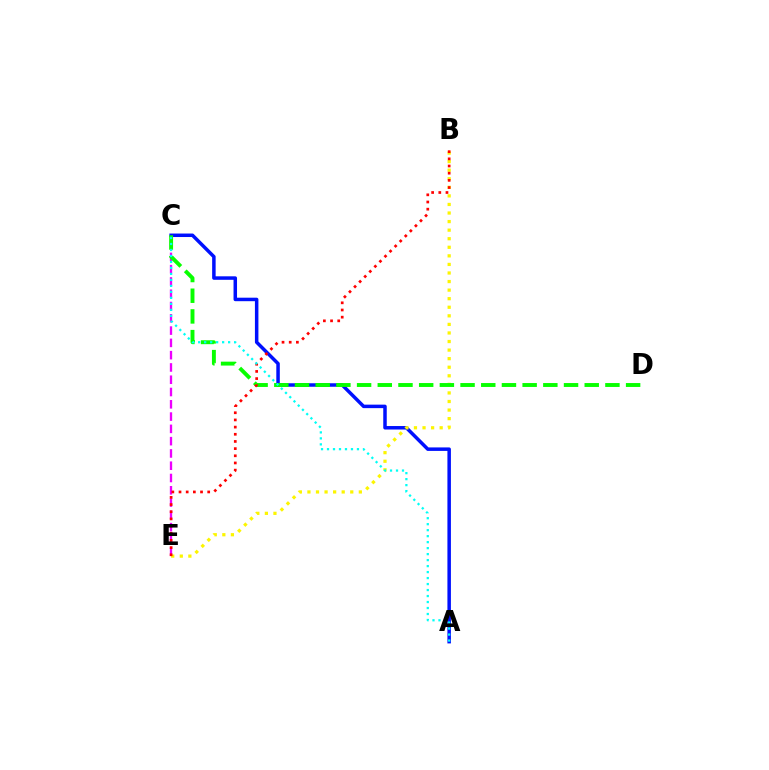{('C', 'E'): [{'color': '#ee00ff', 'line_style': 'dashed', 'thickness': 1.67}], ('A', 'C'): [{'color': '#0010ff', 'line_style': 'solid', 'thickness': 2.52}, {'color': '#00fff6', 'line_style': 'dotted', 'thickness': 1.63}], ('B', 'E'): [{'color': '#fcf500', 'line_style': 'dotted', 'thickness': 2.33}, {'color': '#ff0000', 'line_style': 'dotted', 'thickness': 1.95}], ('C', 'D'): [{'color': '#08ff00', 'line_style': 'dashed', 'thickness': 2.81}]}